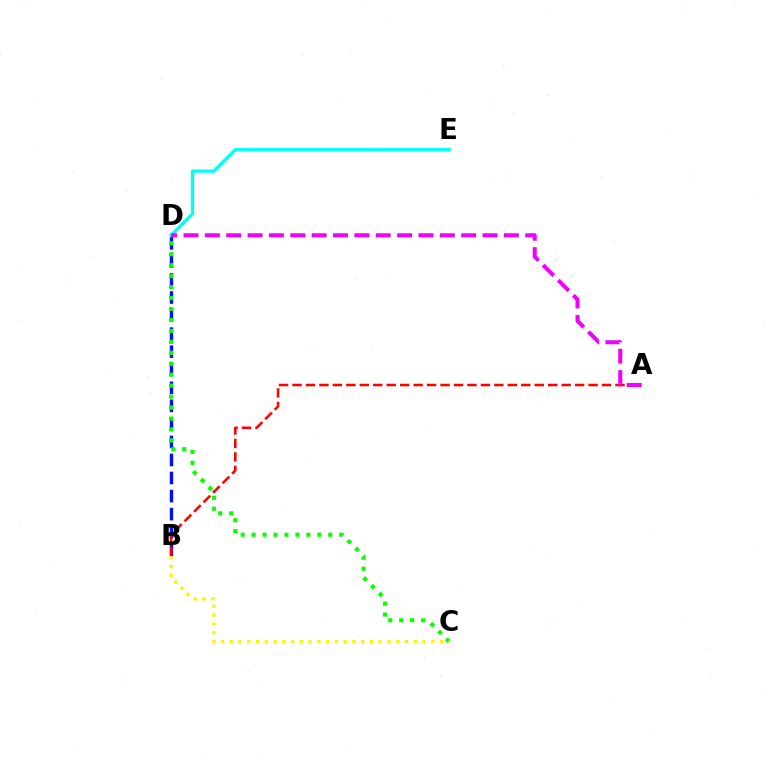{('B', 'D'): [{'color': '#0010ff', 'line_style': 'dashed', 'thickness': 2.45}], ('D', 'E'): [{'color': '#00fff6', 'line_style': 'solid', 'thickness': 2.4}], ('A', 'B'): [{'color': '#ff0000', 'line_style': 'dashed', 'thickness': 1.83}], ('C', 'D'): [{'color': '#08ff00', 'line_style': 'dotted', 'thickness': 2.98}], ('B', 'C'): [{'color': '#fcf500', 'line_style': 'dotted', 'thickness': 2.38}], ('A', 'D'): [{'color': '#ee00ff', 'line_style': 'dashed', 'thickness': 2.9}]}